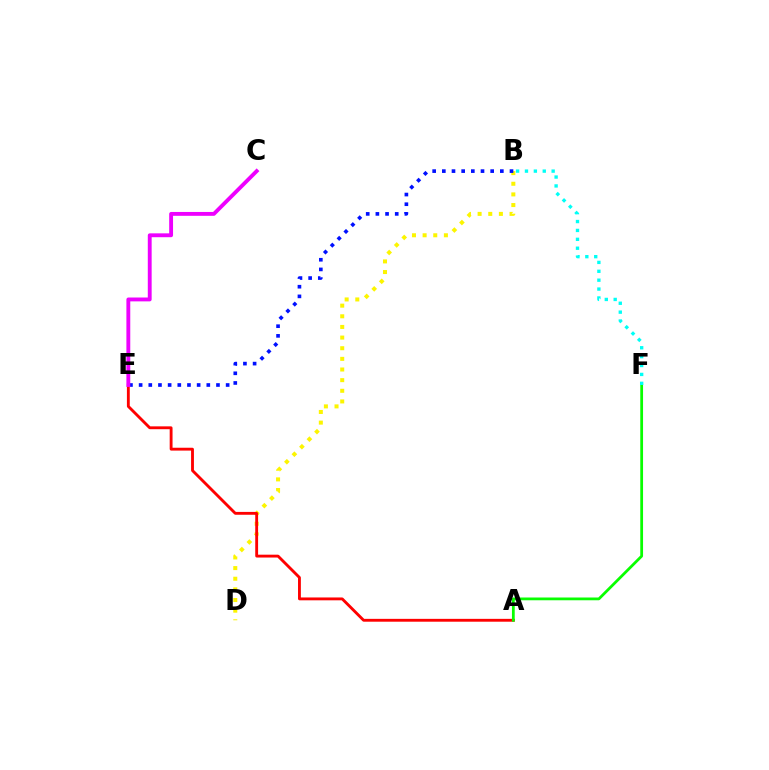{('B', 'D'): [{'color': '#fcf500', 'line_style': 'dotted', 'thickness': 2.89}], ('B', 'E'): [{'color': '#0010ff', 'line_style': 'dotted', 'thickness': 2.63}], ('A', 'E'): [{'color': '#ff0000', 'line_style': 'solid', 'thickness': 2.05}], ('A', 'F'): [{'color': '#08ff00', 'line_style': 'solid', 'thickness': 1.99}], ('C', 'E'): [{'color': '#ee00ff', 'line_style': 'solid', 'thickness': 2.78}], ('B', 'F'): [{'color': '#00fff6', 'line_style': 'dotted', 'thickness': 2.42}]}